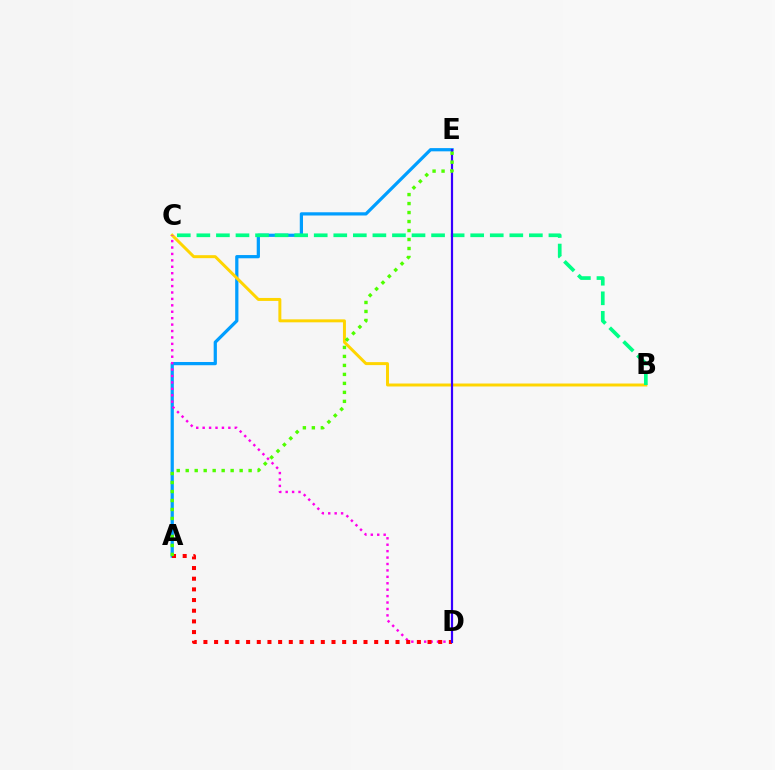{('A', 'E'): [{'color': '#009eff', 'line_style': 'solid', 'thickness': 2.33}, {'color': '#4fff00', 'line_style': 'dotted', 'thickness': 2.44}], ('B', 'C'): [{'color': '#ffd500', 'line_style': 'solid', 'thickness': 2.14}, {'color': '#00ff86', 'line_style': 'dashed', 'thickness': 2.66}], ('C', 'D'): [{'color': '#ff00ed', 'line_style': 'dotted', 'thickness': 1.75}], ('A', 'D'): [{'color': '#ff0000', 'line_style': 'dotted', 'thickness': 2.9}], ('D', 'E'): [{'color': '#3700ff', 'line_style': 'solid', 'thickness': 1.58}]}